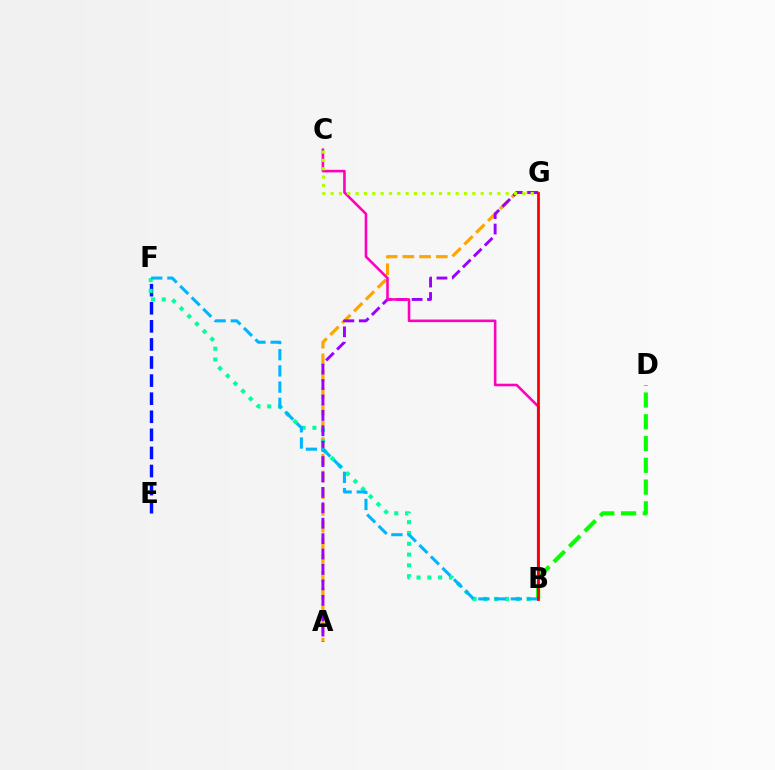{('A', 'G'): [{'color': '#ffa500', 'line_style': 'dashed', 'thickness': 2.27}, {'color': '#9b00ff', 'line_style': 'dashed', 'thickness': 2.09}], ('E', 'F'): [{'color': '#0010ff', 'line_style': 'dashed', 'thickness': 2.46}], ('B', 'F'): [{'color': '#00ff9d', 'line_style': 'dotted', 'thickness': 2.94}, {'color': '#00b5ff', 'line_style': 'dashed', 'thickness': 2.2}], ('B', 'C'): [{'color': '#ff00bd', 'line_style': 'solid', 'thickness': 1.86}], ('C', 'G'): [{'color': '#b3ff00', 'line_style': 'dotted', 'thickness': 2.27}], ('B', 'D'): [{'color': '#08ff00', 'line_style': 'dashed', 'thickness': 2.96}], ('B', 'G'): [{'color': '#ff0000', 'line_style': 'solid', 'thickness': 1.99}]}